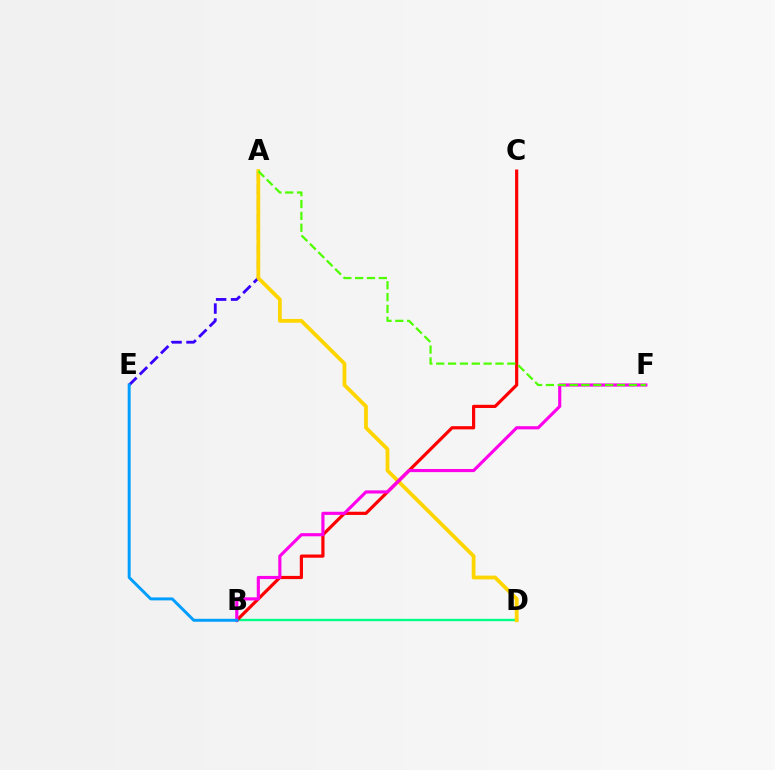{('A', 'E'): [{'color': '#3700ff', 'line_style': 'dashed', 'thickness': 2.03}], ('B', 'D'): [{'color': '#00ff86', 'line_style': 'solid', 'thickness': 1.7}], ('A', 'D'): [{'color': '#ffd500', 'line_style': 'solid', 'thickness': 2.73}], ('B', 'C'): [{'color': '#ff0000', 'line_style': 'solid', 'thickness': 2.3}], ('B', 'F'): [{'color': '#ff00ed', 'line_style': 'solid', 'thickness': 2.26}], ('B', 'E'): [{'color': '#009eff', 'line_style': 'solid', 'thickness': 2.13}], ('A', 'F'): [{'color': '#4fff00', 'line_style': 'dashed', 'thickness': 1.61}]}